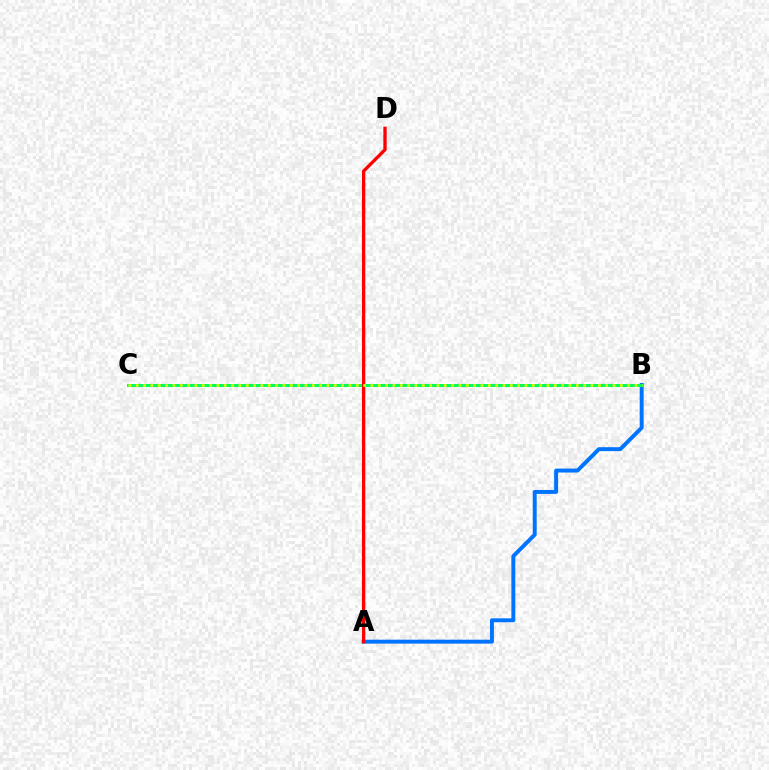{('A', 'B'): [{'color': '#0074ff', 'line_style': 'solid', 'thickness': 2.84}], ('B', 'C'): [{'color': '#b900ff', 'line_style': 'solid', 'thickness': 2.0}, {'color': '#00ff5c', 'line_style': 'solid', 'thickness': 2.11}, {'color': '#d1ff00', 'line_style': 'dotted', 'thickness': 1.99}], ('A', 'D'): [{'color': '#ff0000', 'line_style': 'solid', 'thickness': 2.39}]}